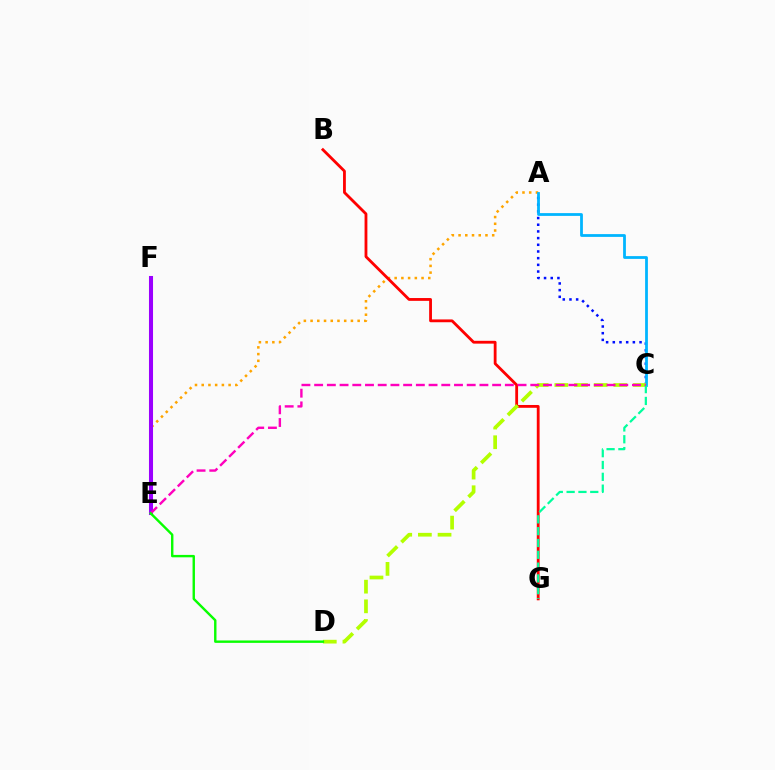{('A', 'C'): [{'color': '#0010ff', 'line_style': 'dotted', 'thickness': 1.82}, {'color': '#00b5ff', 'line_style': 'solid', 'thickness': 2.0}], ('A', 'E'): [{'color': '#ffa500', 'line_style': 'dotted', 'thickness': 1.83}], ('E', 'F'): [{'color': '#9b00ff', 'line_style': 'solid', 'thickness': 2.92}], ('B', 'G'): [{'color': '#ff0000', 'line_style': 'solid', 'thickness': 2.02}], ('C', 'D'): [{'color': '#b3ff00', 'line_style': 'dashed', 'thickness': 2.67}], ('C', 'G'): [{'color': '#00ff9d', 'line_style': 'dashed', 'thickness': 1.61}], ('C', 'E'): [{'color': '#ff00bd', 'line_style': 'dashed', 'thickness': 1.73}], ('D', 'E'): [{'color': '#08ff00', 'line_style': 'solid', 'thickness': 1.73}]}